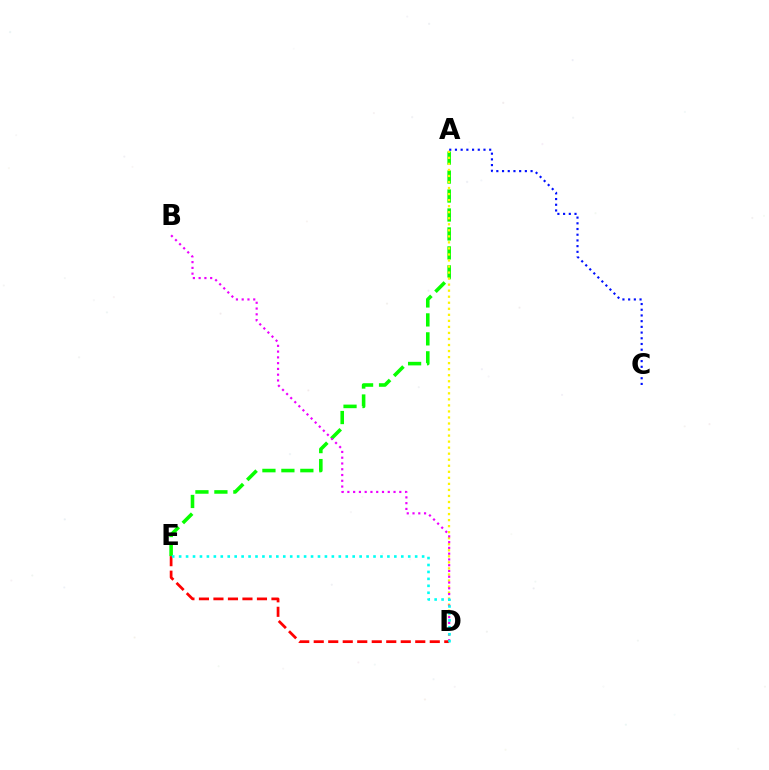{('A', 'E'): [{'color': '#08ff00', 'line_style': 'dashed', 'thickness': 2.58}], ('A', 'D'): [{'color': '#fcf500', 'line_style': 'dotted', 'thickness': 1.64}], ('B', 'D'): [{'color': '#ee00ff', 'line_style': 'dotted', 'thickness': 1.57}], ('A', 'C'): [{'color': '#0010ff', 'line_style': 'dotted', 'thickness': 1.55}], ('D', 'E'): [{'color': '#ff0000', 'line_style': 'dashed', 'thickness': 1.97}, {'color': '#00fff6', 'line_style': 'dotted', 'thickness': 1.89}]}